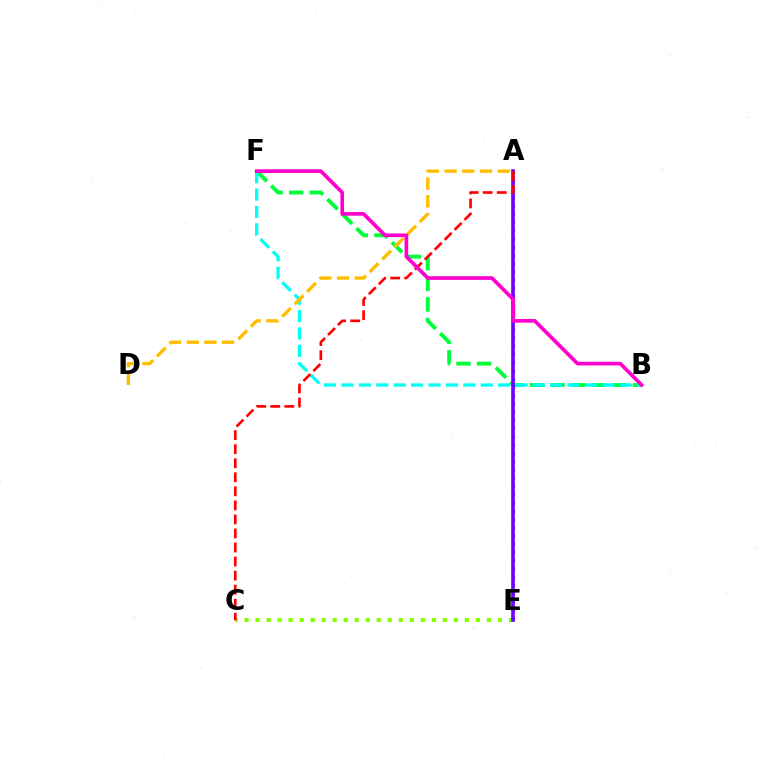{('C', 'E'): [{'color': '#84ff00', 'line_style': 'dotted', 'thickness': 2.99}], ('B', 'F'): [{'color': '#00ff39', 'line_style': 'dashed', 'thickness': 2.8}, {'color': '#00fff6', 'line_style': 'dashed', 'thickness': 2.36}, {'color': '#ff00cf', 'line_style': 'solid', 'thickness': 2.63}], ('A', 'E'): [{'color': '#004bff', 'line_style': 'dotted', 'thickness': 2.24}, {'color': '#7200ff', 'line_style': 'solid', 'thickness': 2.62}], ('A', 'D'): [{'color': '#ffbd00', 'line_style': 'dashed', 'thickness': 2.4}], ('A', 'C'): [{'color': '#ff0000', 'line_style': 'dashed', 'thickness': 1.91}]}